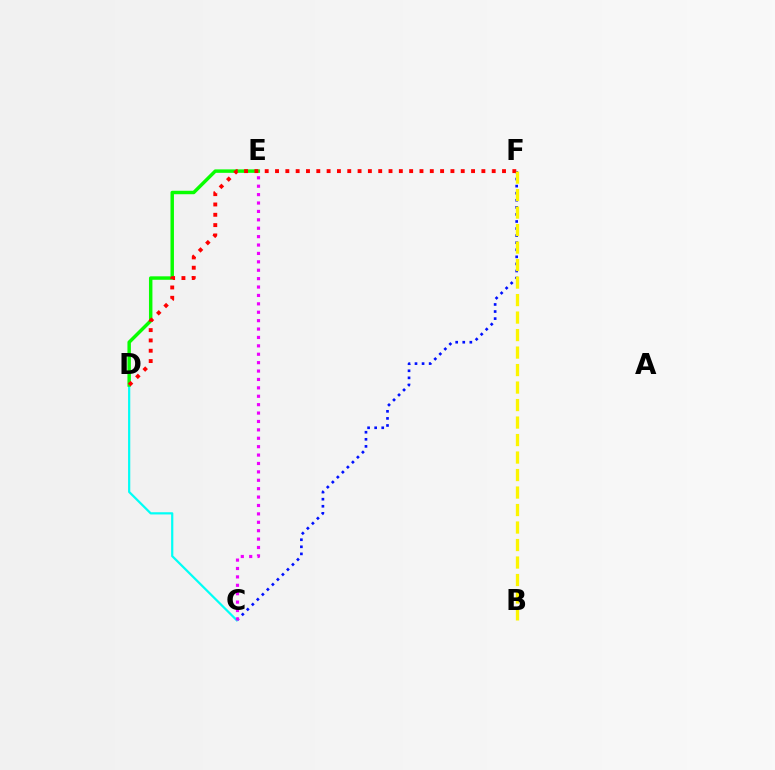{('C', 'F'): [{'color': '#0010ff', 'line_style': 'dotted', 'thickness': 1.92}], ('C', 'D'): [{'color': '#00fff6', 'line_style': 'solid', 'thickness': 1.59}], ('D', 'E'): [{'color': '#08ff00', 'line_style': 'solid', 'thickness': 2.49}], ('D', 'F'): [{'color': '#ff0000', 'line_style': 'dotted', 'thickness': 2.8}], ('B', 'F'): [{'color': '#fcf500', 'line_style': 'dashed', 'thickness': 2.38}], ('C', 'E'): [{'color': '#ee00ff', 'line_style': 'dotted', 'thickness': 2.28}]}